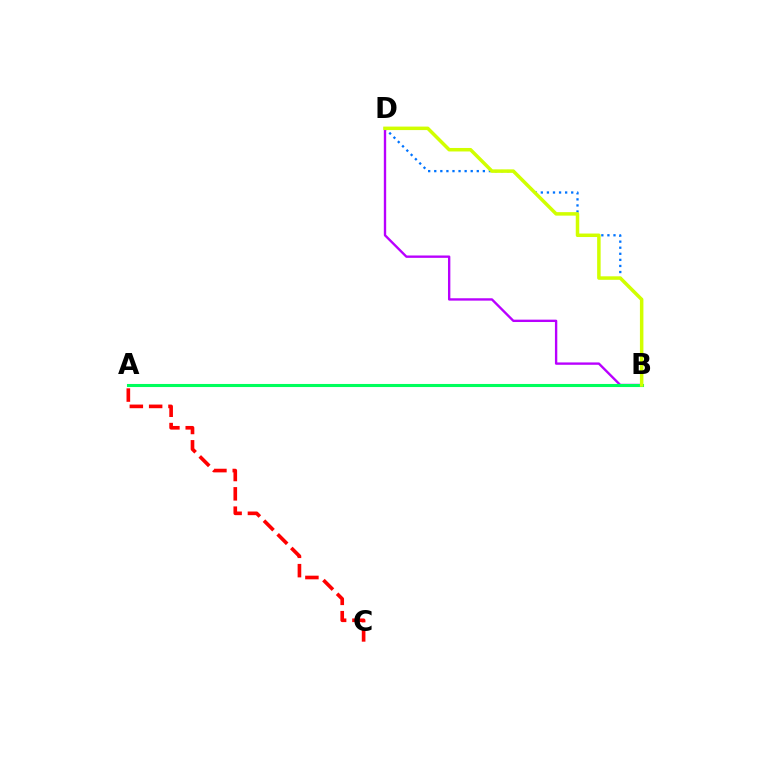{('A', 'C'): [{'color': '#ff0000', 'line_style': 'dashed', 'thickness': 2.62}], ('B', 'D'): [{'color': '#0074ff', 'line_style': 'dotted', 'thickness': 1.65}, {'color': '#b900ff', 'line_style': 'solid', 'thickness': 1.7}, {'color': '#d1ff00', 'line_style': 'solid', 'thickness': 2.52}], ('A', 'B'): [{'color': '#00ff5c', 'line_style': 'solid', 'thickness': 2.21}]}